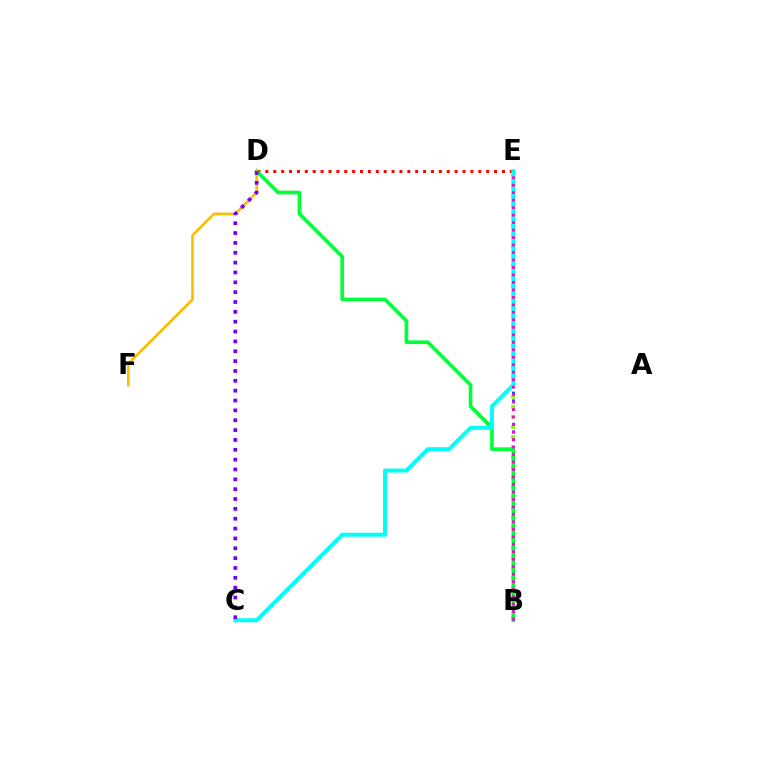{('B', 'E'): [{'color': '#004bff', 'line_style': 'dotted', 'thickness': 2.12}, {'color': '#84ff00', 'line_style': 'dotted', 'thickness': 2.73}, {'color': '#ff00cf', 'line_style': 'dotted', 'thickness': 2.03}], ('D', 'E'): [{'color': '#ff0000', 'line_style': 'dotted', 'thickness': 2.14}], ('B', 'D'): [{'color': '#00ff39', 'line_style': 'solid', 'thickness': 2.62}], ('C', 'E'): [{'color': '#00fff6', 'line_style': 'solid', 'thickness': 2.87}], ('D', 'F'): [{'color': '#ffbd00', 'line_style': 'solid', 'thickness': 1.93}], ('C', 'D'): [{'color': '#7200ff', 'line_style': 'dotted', 'thickness': 2.68}]}